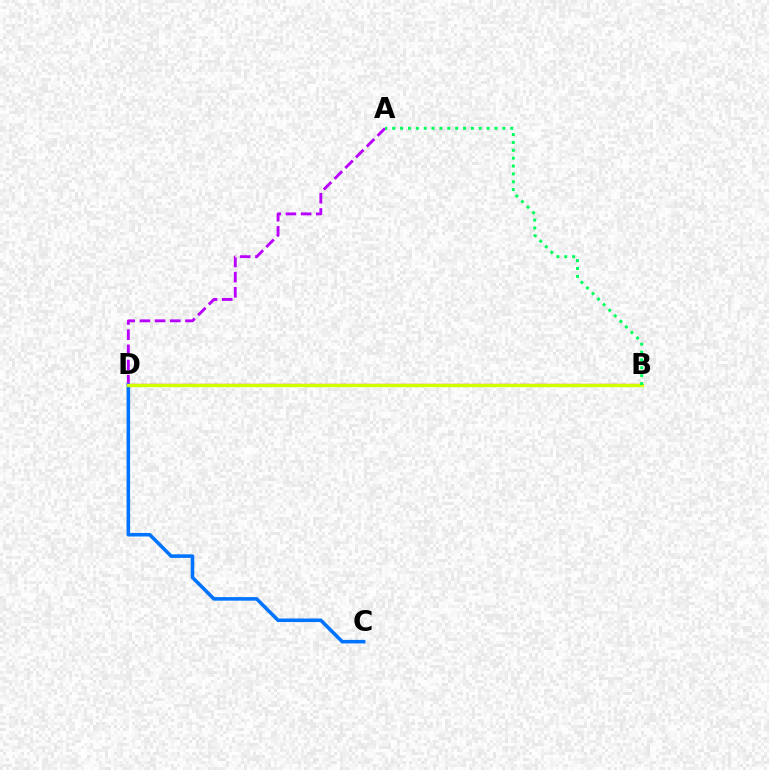{('A', 'D'): [{'color': '#b900ff', 'line_style': 'dashed', 'thickness': 2.06}], ('B', 'D'): [{'color': '#ff0000', 'line_style': 'solid', 'thickness': 1.62}, {'color': '#d1ff00', 'line_style': 'solid', 'thickness': 2.39}], ('C', 'D'): [{'color': '#0074ff', 'line_style': 'solid', 'thickness': 2.56}], ('A', 'B'): [{'color': '#00ff5c', 'line_style': 'dotted', 'thickness': 2.14}]}